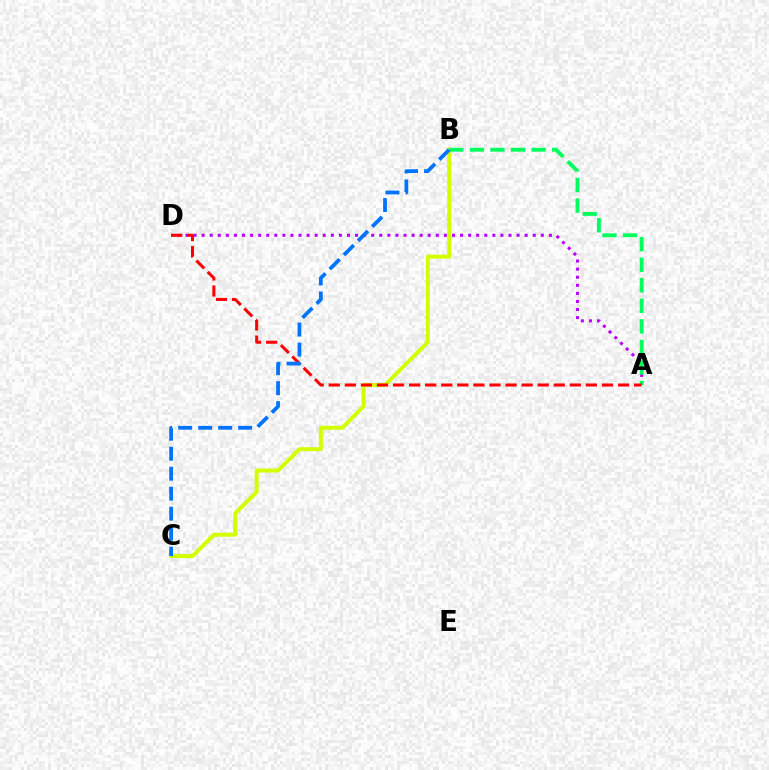{('A', 'D'): [{'color': '#b900ff', 'line_style': 'dotted', 'thickness': 2.19}, {'color': '#ff0000', 'line_style': 'dashed', 'thickness': 2.18}], ('B', 'C'): [{'color': '#d1ff00', 'line_style': 'solid', 'thickness': 2.86}, {'color': '#0074ff', 'line_style': 'dashed', 'thickness': 2.72}], ('A', 'B'): [{'color': '#00ff5c', 'line_style': 'dashed', 'thickness': 2.79}]}